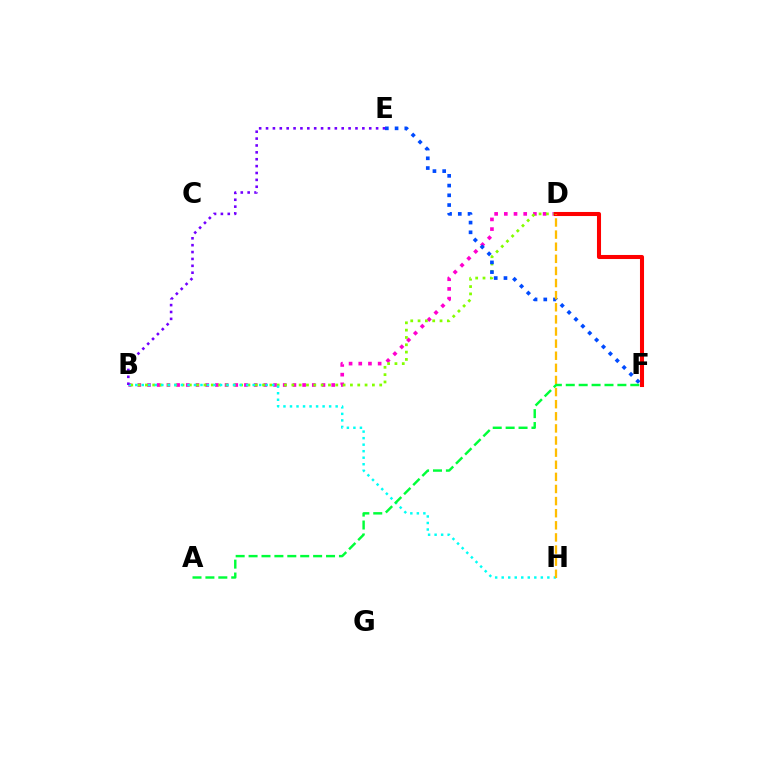{('B', 'D'): [{'color': '#ff00cf', 'line_style': 'dotted', 'thickness': 2.63}, {'color': '#84ff00', 'line_style': 'dotted', 'thickness': 1.99}], ('B', 'H'): [{'color': '#00fff6', 'line_style': 'dotted', 'thickness': 1.77}], ('D', 'F'): [{'color': '#ff0000', 'line_style': 'solid', 'thickness': 2.93}], ('E', 'F'): [{'color': '#004bff', 'line_style': 'dotted', 'thickness': 2.64}], ('D', 'H'): [{'color': '#ffbd00', 'line_style': 'dashed', 'thickness': 1.65}], ('A', 'F'): [{'color': '#00ff39', 'line_style': 'dashed', 'thickness': 1.75}], ('B', 'E'): [{'color': '#7200ff', 'line_style': 'dotted', 'thickness': 1.87}]}